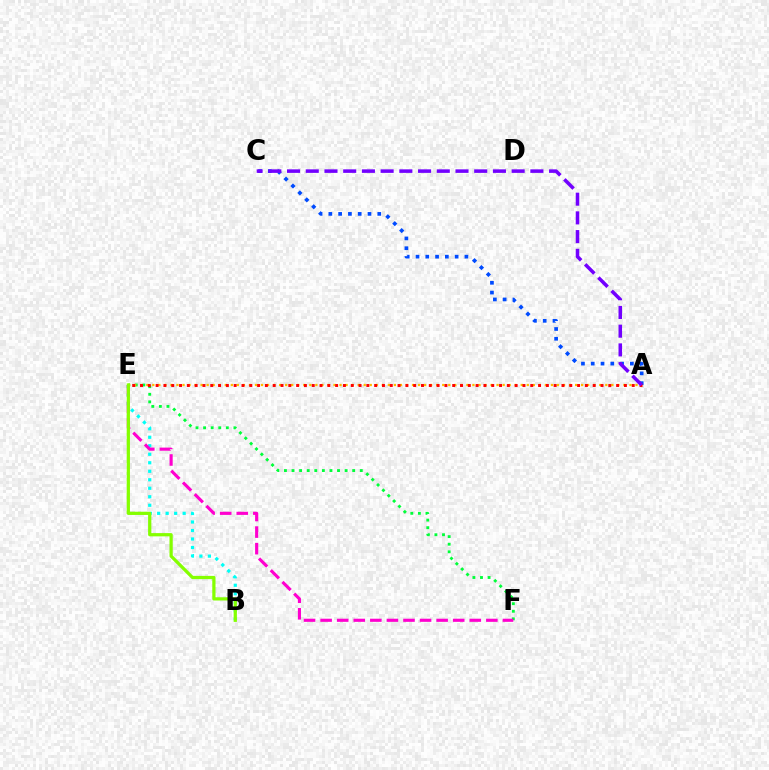{('B', 'E'): [{'color': '#00fff6', 'line_style': 'dotted', 'thickness': 2.31}, {'color': '#84ff00', 'line_style': 'solid', 'thickness': 2.33}], ('E', 'F'): [{'color': '#00ff39', 'line_style': 'dotted', 'thickness': 2.06}, {'color': '#ff00cf', 'line_style': 'dashed', 'thickness': 2.25}], ('A', 'E'): [{'color': '#ffbd00', 'line_style': 'dotted', 'thickness': 1.64}, {'color': '#ff0000', 'line_style': 'dotted', 'thickness': 2.12}], ('A', 'C'): [{'color': '#004bff', 'line_style': 'dotted', 'thickness': 2.66}, {'color': '#7200ff', 'line_style': 'dashed', 'thickness': 2.54}]}